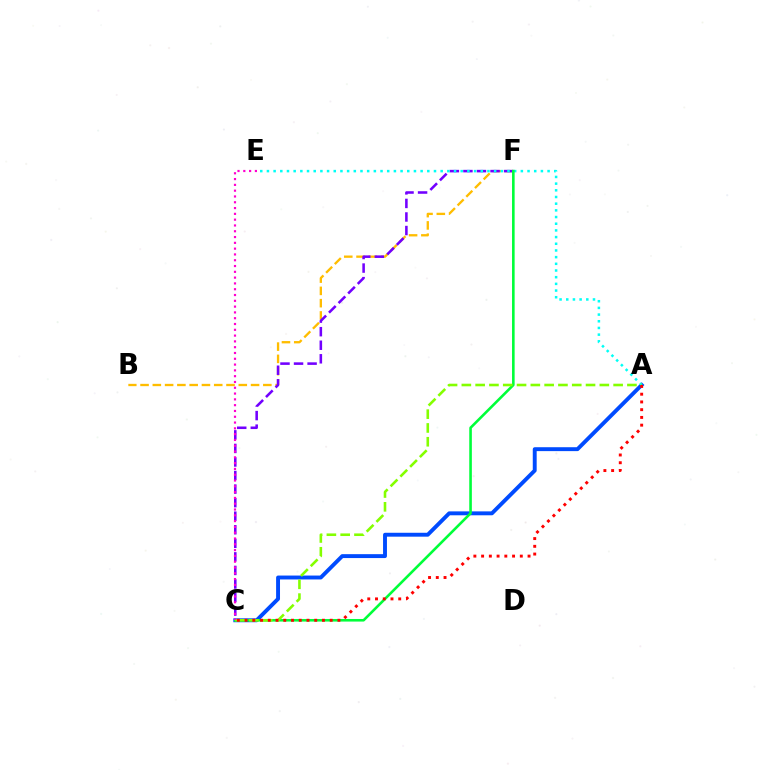{('A', 'C'): [{'color': '#004bff', 'line_style': 'solid', 'thickness': 2.81}, {'color': '#84ff00', 'line_style': 'dashed', 'thickness': 1.87}, {'color': '#ff0000', 'line_style': 'dotted', 'thickness': 2.1}], ('B', 'F'): [{'color': '#ffbd00', 'line_style': 'dashed', 'thickness': 1.67}], ('C', 'F'): [{'color': '#7200ff', 'line_style': 'dashed', 'thickness': 1.84}, {'color': '#00ff39', 'line_style': 'solid', 'thickness': 1.87}], ('A', 'E'): [{'color': '#00fff6', 'line_style': 'dotted', 'thickness': 1.82}], ('C', 'E'): [{'color': '#ff00cf', 'line_style': 'dotted', 'thickness': 1.58}]}